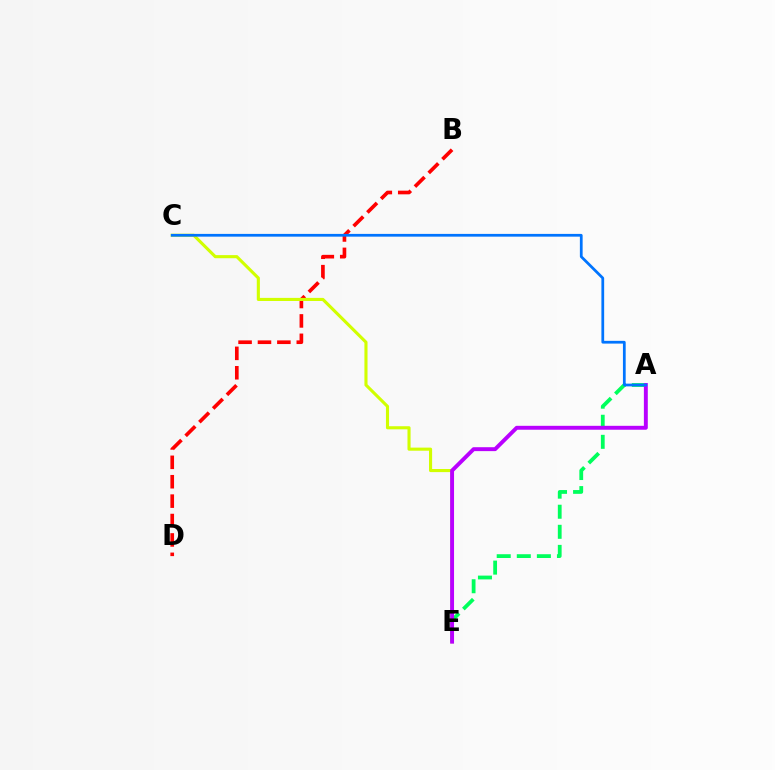{('B', 'D'): [{'color': '#ff0000', 'line_style': 'dashed', 'thickness': 2.64}], ('A', 'E'): [{'color': '#00ff5c', 'line_style': 'dashed', 'thickness': 2.73}, {'color': '#b900ff', 'line_style': 'solid', 'thickness': 2.82}], ('C', 'E'): [{'color': '#d1ff00', 'line_style': 'solid', 'thickness': 2.23}], ('A', 'C'): [{'color': '#0074ff', 'line_style': 'solid', 'thickness': 1.98}]}